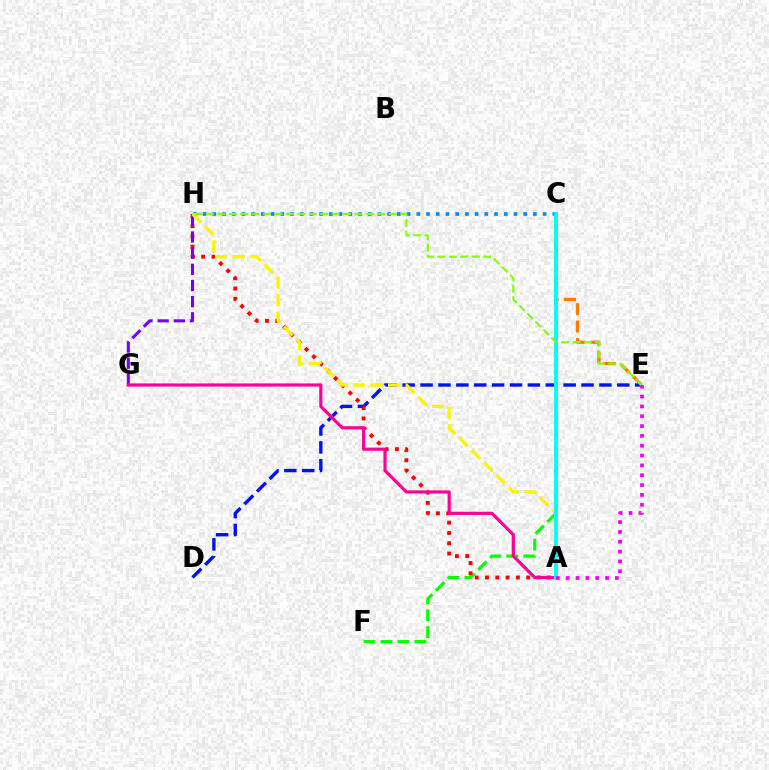{('D', 'E'): [{'color': '#0010ff', 'line_style': 'dashed', 'thickness': 2.43}], ('C', 'F'): [{'color': '#08ff00', 'line_style': 'dashed', 'thickness': 2.3}], ('C', 'E'): [{'color': '#ff7c00', 'line_style': 'dashed', 'thickness': 2.35}], ('A', 'C'): [{'color': '#00ff74', 'line_style': 'dotted', 'thickness': 1.86}, {'color': '#00fff6', 'line_style': 'solid', 'thickness': 2.74}], ('A', 'H'): [{'color': '#ff0000', 'line_style': 'dotted', 'thickness': 2.8}, {'color': '#fcf500', 'line_style': 'dashed', 'thickness': 2.39}], ('G', 'H'): [{'color': '#7200ff', 'line_style': 'dashed', 'thickness': 2.2}], ('C', 'H'): [{'color': '#008cff', 'line_style': 'dotted', 'thickness': 2.64}], ('A', 'G'): [{'color': '#ff0094', 'line_style': 'solid', 'thickness': 2.28}], ('E', 'H'): [{'color': '#84ff00', 'line_style': 'dashed', 'thickness': 1.55}], ('A', 'E'): [{'color': '#ee00ff', 'line_style': 'dotted', 'thickness': 2.67}]}